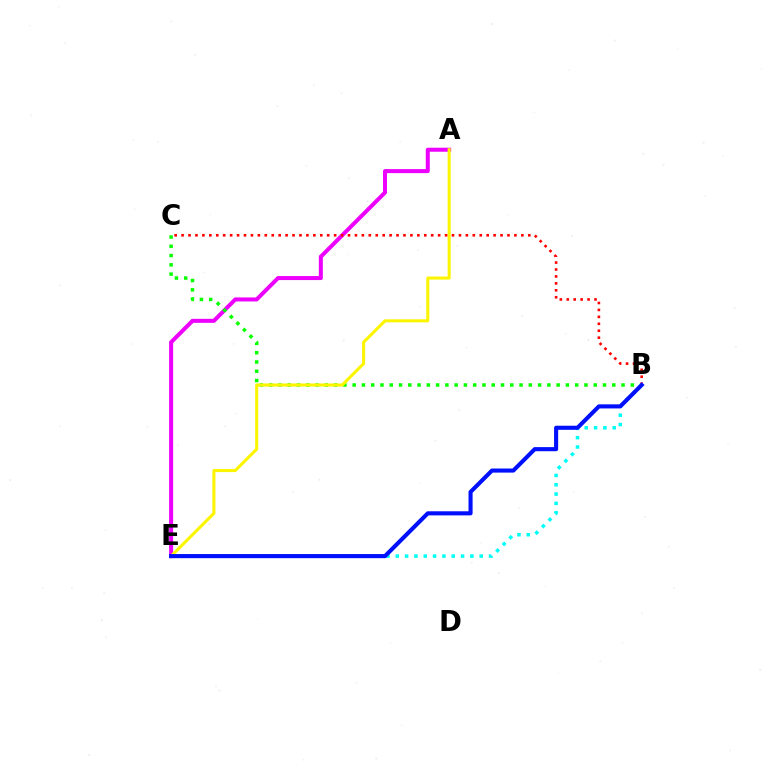{('A', 'E'): [{'color': '#ee00ff', 'line_style': 'solid', 'thickness': 2.89}, {'color': '#fcf500', 'line_style': 'solid', 'thickness': 2.2}], ('B', 'C'): [{'color': '#08ff00', 'line_style': 'dotted', 'thickness': 2.52}, {'color': '#ff0000', 'line_style': 'dotted', 'thickness': 1.88}], ('B', 'E'): [{'color': '#00fff6', 'line_style': 'dotted', 'thickness': 2.53}, {'color': '#0010ff', 'line_style': 'solid', 'thickness': 2.95}]}